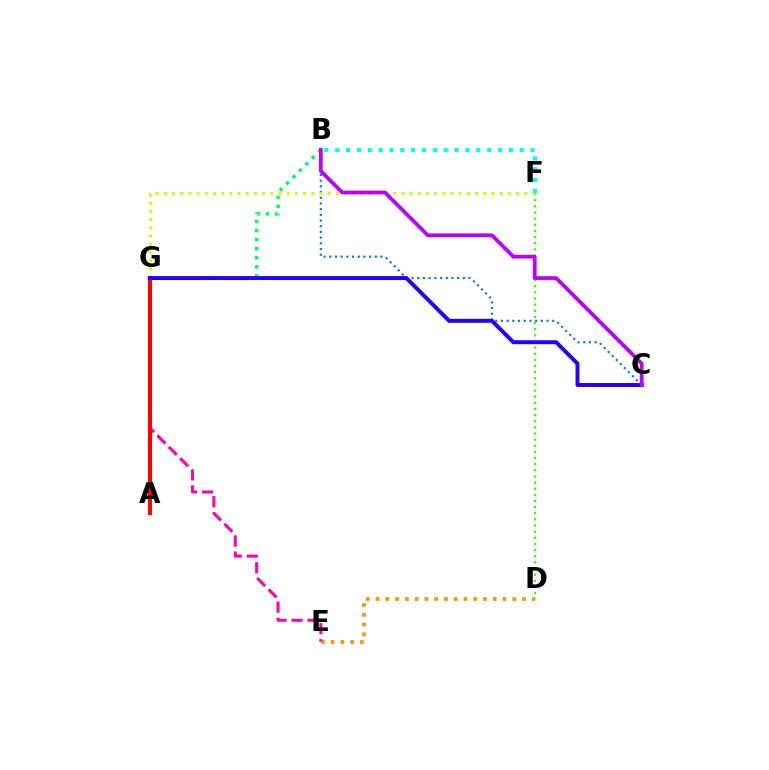{('B', 'G'): [{'color': '#00ff5c', 'line_style': 'dotted', 'thickness': 2.47}], ('D', 'F'): [{'color': '#3dff00', 'line_style': 'dotted', 'thickness': 1.67}], ('D', 'E'): [{'color': '#ff9400', 'line_style': 'dotted', 'thickness': 2.65}], ('B', 'C'): [{'color': '#0074ff', 'line_style': 'dotted', 'thickness': 1.55}, {'color': '#b900ff', 'line_style': 'solid', 'thickness': 2.7}], ('F', 'G'): [{'color': '#d1ff00', 'line_style': 'dotted', 'thickness': 2.23}], ('E', 'G'): [{'color': '#ff00ac', 'line_style': 'dashed', 'thickness': 2.18}], ('A', 'G'): [{'color': '#ff0000', 'line_style': 'solid', 'thickness': 2.88}], ('C', 'G'): [{'color': '#2500ff', 'line_style': 'solid', 'thickness': 2.85}], ('B', 'F'): [{'color': '#00fff6', 'line_style': 'dotted', 'thickness': 2.95}]}